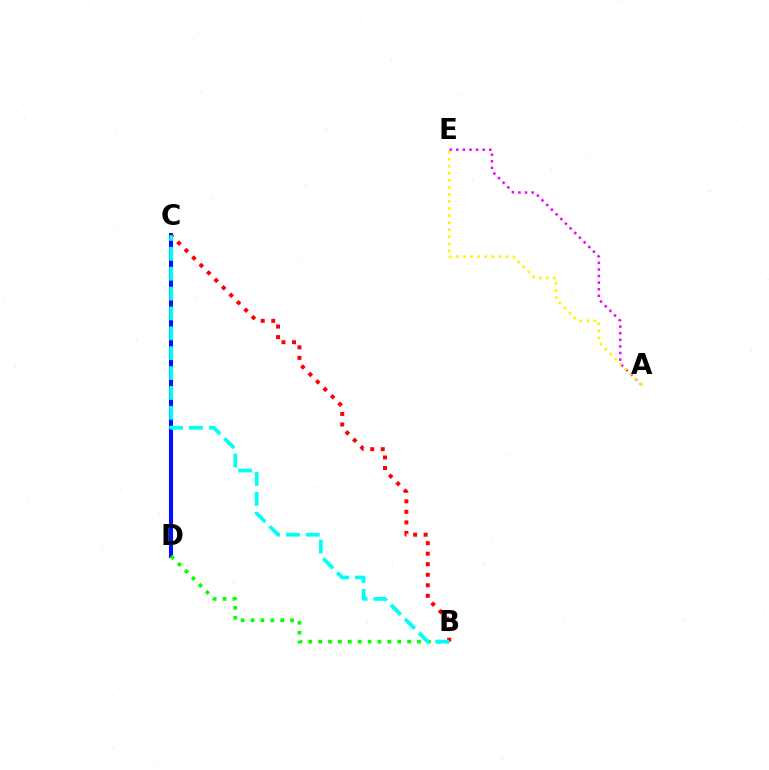{('A', 'E'): [{'color': '#ee00ff', 'line_style': 'dotted', 'thickness': 1.79}, {'color': '#fcf500', 'line_style': 'dotted', 'thickness': 1.92}], ('C', 'D'): [{'color': '#0010ff', 'line_style': 'solid', 'thickness': 2.94}], ('B', 'D'): [{'color': '#08ff00', 'line_style': 'dotted', 'thickness': 2.69}], ('B', 'C'): [{'color': '#ff0000', 'line_style': 'dotted', 'thickness': 2.86}, {'color': '#00fff6', 'line_style': 'dashed', 'thickness': 2.7}]}